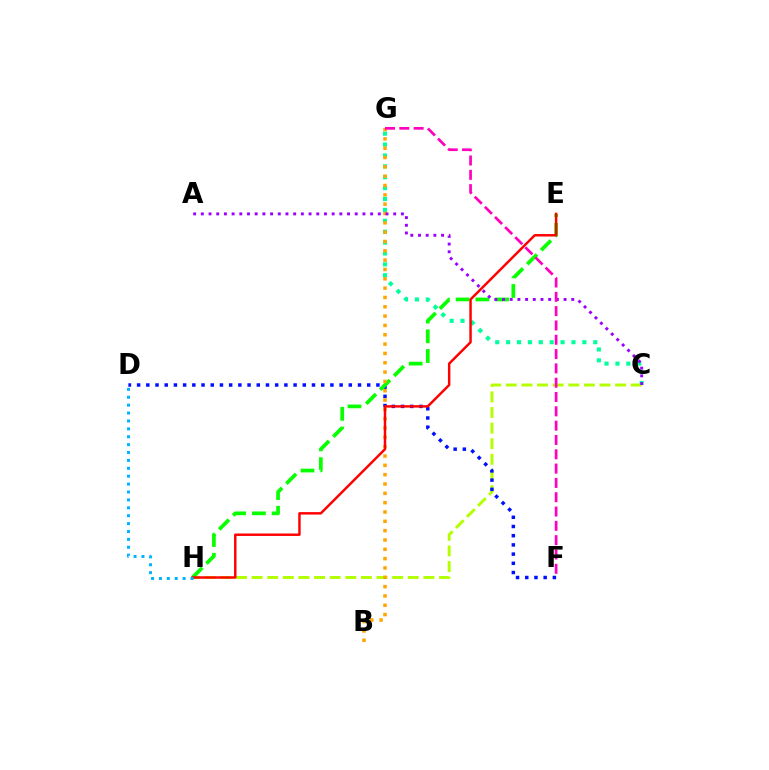{('C', 'G'): [{'color': '#00ff9d', 'line_style': 'dotted', 'thickness': 2.96}], ('C', 'H'): [{'color': '#b3ff00', 'line_style': 'dashed', 'thickness': 2.12}], ('D', 'F'): [{'color': '#0010ff', 'line_style': 'dotted', 'thickness': 2.5}], ('E', 'H'): [{'color': '#08ff00', 'line_style': 'dashed', 'thickness': 2.68}, {'color': '#ff0000', 'line_style': 'solid', 'thickness': 1.76}], ('B', 'G'): [{'color': '#ffa500', 'line_style': 'dotted', 'thickness': 2.53}], ('A', 'C'): [{'color': '#9b00ff', 'line_style': 'dotted', 'thickness': 2.09}], ('D', 'H'): [{'color': '#00b5ff', 'line_style': 'dotted', 'thickness': 2.15}], ('F', 'G'): [{'color': '#ff00bd', 'line_style': 'dashed', 'thickness': 1.94}]}